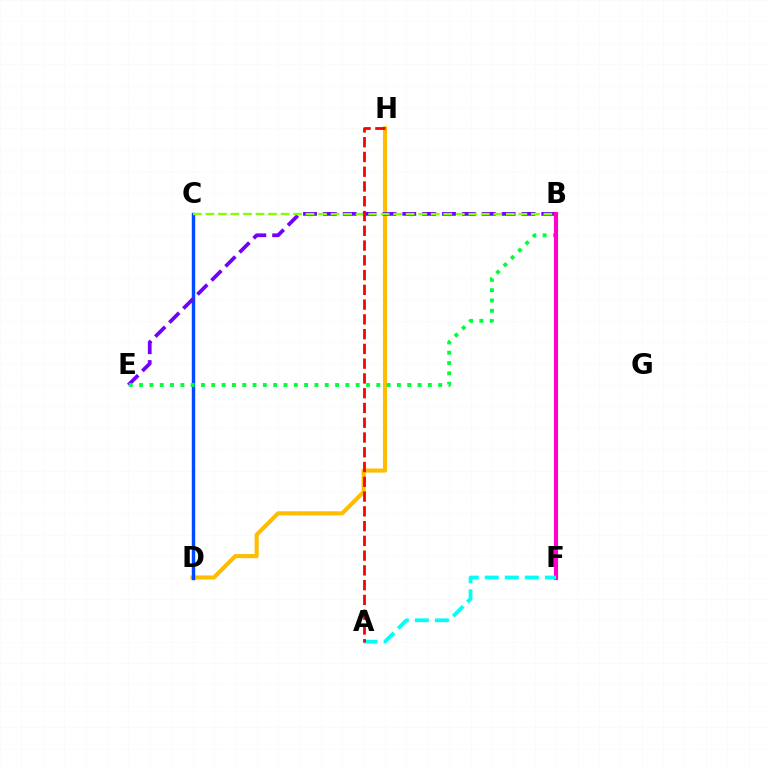{('D', 'H'): [{'color': '#ffbd00', 'line_style': 'solid', 'thickness': 2.95}], ('C', 'D'): [{'color': '#004bff', 'line_style': 'solid', 'thickness': 2.46}], ('B', 'E'): [{'color': '#7200ff', 'line_style': 'dashed', 'thickness': 2.7}, {'color': '#00ff39', 'line_style': 'dotted', 'thickness': 2.8}], ('B', 'C'): [{'color': '#84ff00', 'line_style': 'dashed', 'thickness': 1.7}], ('B', 'F'): [{'color': '#ff00cf', 'line_style': 'solid', 'thickness': 2.97}], ('A', 'F'): [{'color': '#00fff6', 'line_style': 'dashed', 'thickness': 2.72}], ('A', 'H'): [{'color': '#ff0000', 'line_style': 'dashed', 'thickness': 2.01}]}